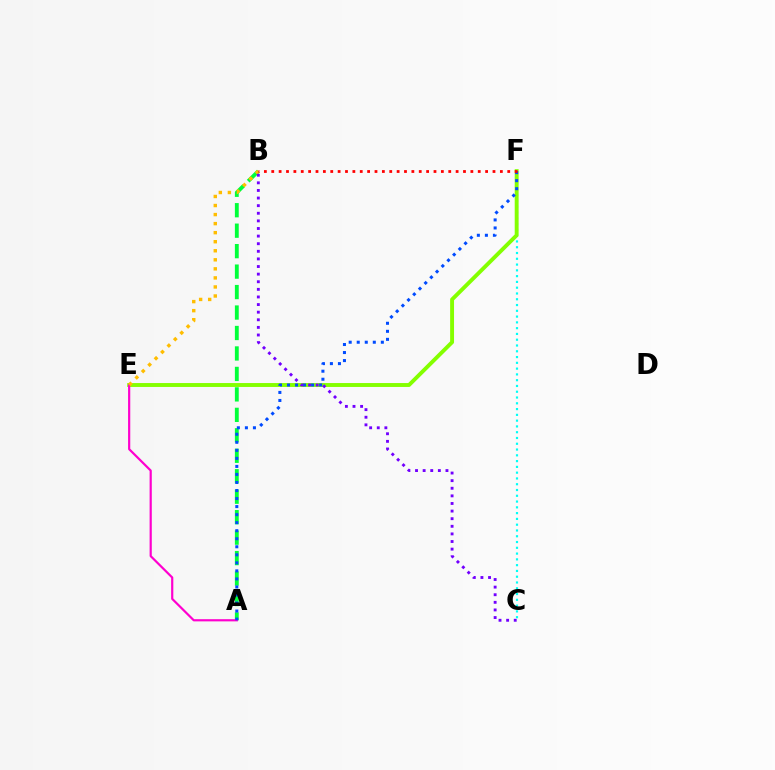{('C', 'F'): [{'color': '#00fff6', 'line_style': 'dotted', 'thickness': 1.57}], ('E', 'F'): [{'color': '#84ff00', 'line_style': 'solid', 'thickness': 2.81}], ('A', 'B'): [{'color': '#00ff39', 'line_style': 'dashed', 'thickness': 2.78}], ('A', 'E'): [{'color': '#ff00cf', 'line_style': 'solid', 'thickness': 1.58}], ('B', 'E'): [{'color': '#ffbd00', 'line_style': 'dotted', 'thickness': 2.46}], ('A', 'F'): [{'color': '#004bff', 'line_style': 'dotted', 'thickness': 2.18}], ('B', 'C'): [{'color': '#7200ff', 'line_style': 'dotted', 'thickness': 2.07}], ('B', 'F'): [{'color': '#ff0000', 'line_style': 'dotted', 'thickness': 2.0}]}